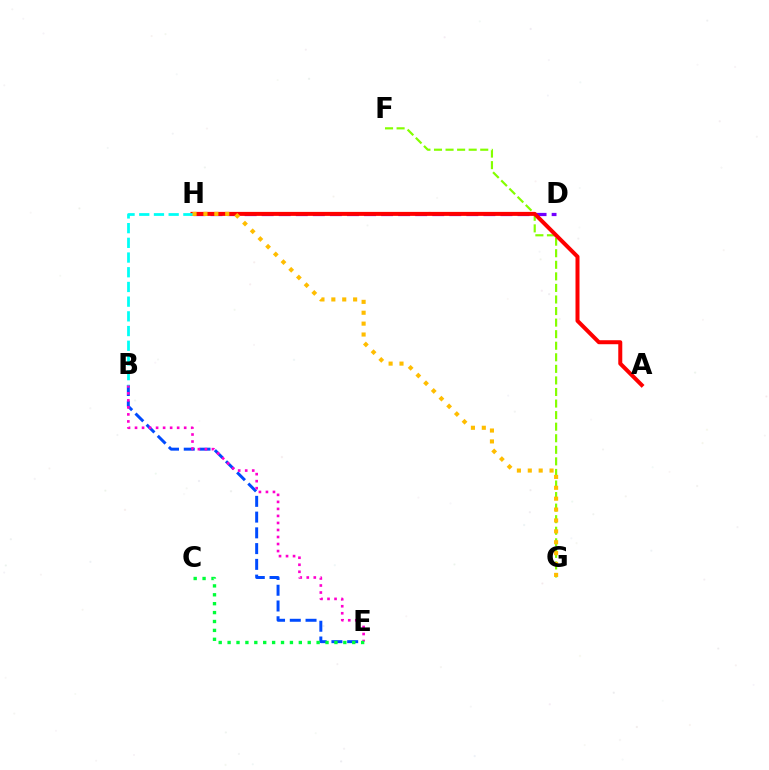{('F', 'G'): [{'color': '#84ff00', 'line_style': 'dashed', 'thickness': 1.57}], ('D', 'H'): [{'color': '#7200ff', 'line_style': 'dashed', 'thickness': 2.32}], ('B', 'E'): [{'color': '#004bff', 'line_style': 'dashed', 'thickness': 2.14}, {'color': '#ff00cf', 'line_style': 'dotted', 'thickness': 1.91}], ('A', 'H'): [{'color': '#ff0000', 'line_style': 'solid', 'thickness': 2.88}], ('B', 'H'): [{'color': '#00fff6', 'line_style': 'dashed', 'thickness': 2.0}], ('C', 'E'): [{'color': '#00ff39', 'line_style': 'dotted', 'thickness': 2.42}], ('G', 'H'): [{'color': '#ffbd00', 'line_style': 'dotted', 'thickness': 2.96}]}